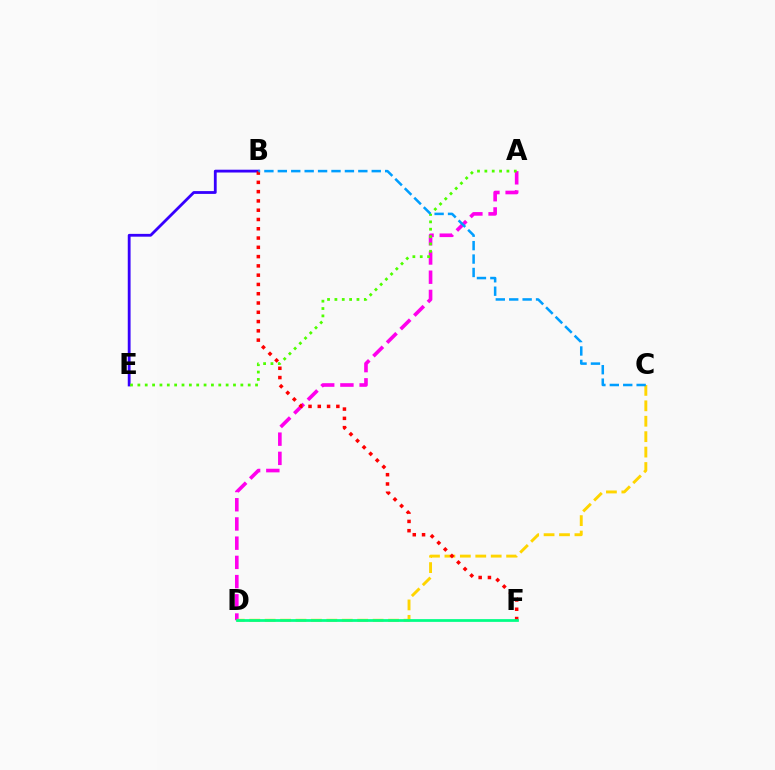{('B', 'E'): [{'color': '#3700ff', 'line_style': 'solid', 'thickness': 2.02}], ('A', 'D'): [{'color': '#ff00ed', 'line_style': 'dashed', 'thickness': 2.61}], ('C', 'D'): [{'color': '#ffd500', 'line_style': 'dashed', 'thickness': 2.1}], ('A', 'E'): [{'color': '#4fff00', 'line_style': 'dotted', 'thickness': 2.0}], ('B', 'F'): [{'color': '#ff0000', 'line_style': 'dotted', 'thickness': 2.52}], ('B', 'C'): [{'color': '#009eff', 'line_style': 'dashed', 'thickness': 1.82}], ('D', 'F'): [{'color': '#00ff86', 'line_style': 'solid', 'thickness': 1.97}]}